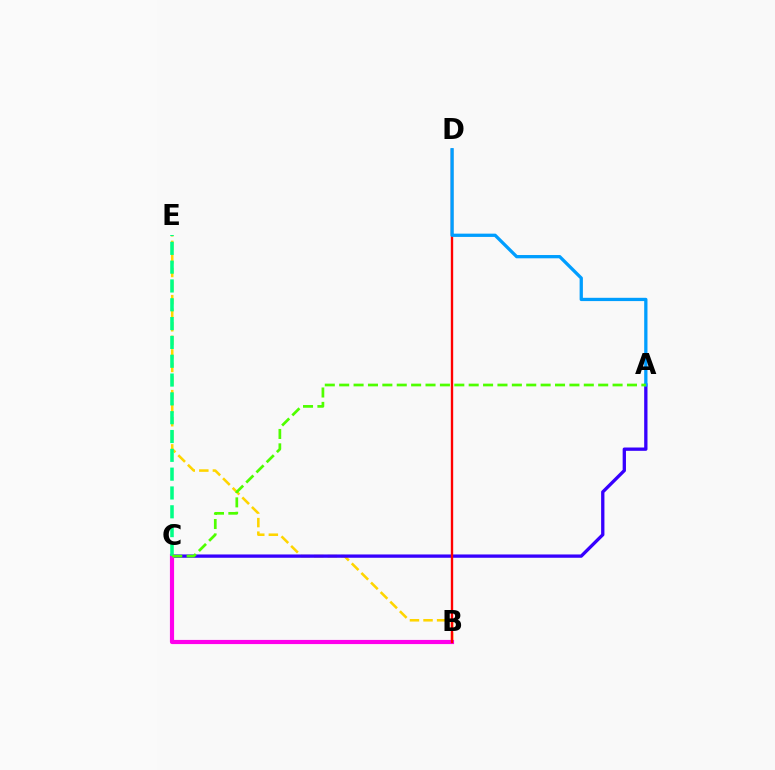{('B', 'E'): [{'color': '#ffd500', 'line_style': 'dashed', 'thickness': 1.84}], ('A', 'C'): [{'color': '#3700ff', 'line_style': 'solid', 'thickness': 2.38}, {'color': '#4fff00', 'line_style': 'dashed', 'thickness': 1.95}], ('B', 'C'): [{'color': '#ff00ed', 'line_style': 'solid', 'thickness': 2.99}], ('B', 'D'): [{'color': '#ff0000', 'line_style': 'solid', 'thickness': 1.71}], ('C', 'E'): [{'color': '#00ff86', 'line_style': 'dashed', 'thickness': 2.56}], ('A', 'D'): [{'color': '#009eff', 'line_style': 'solid', 'thickness': 2.36}]}